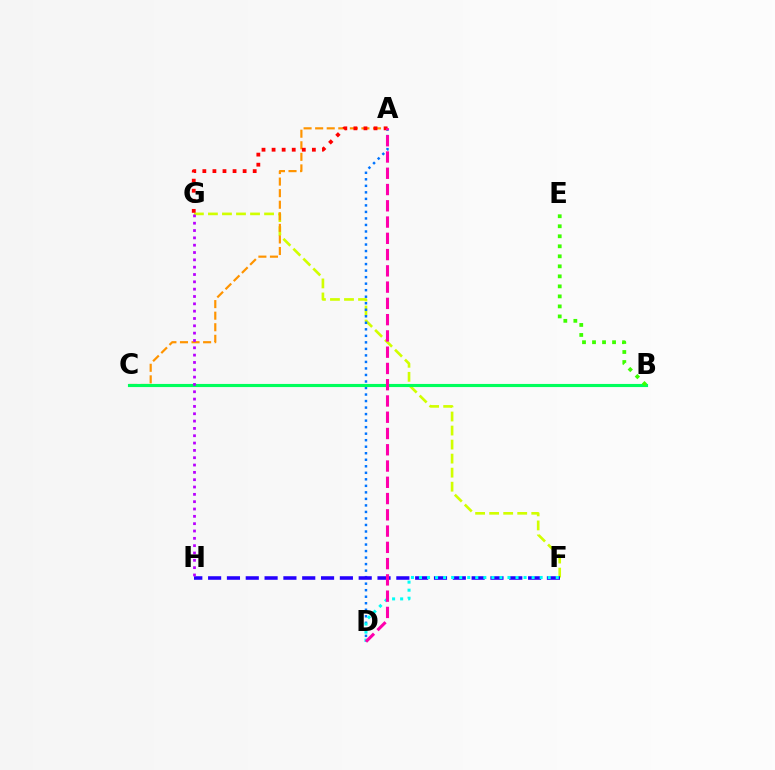{('F', 'G'): [{'color': '#d1ff00', 'line_style': 'dashed', 'thickness': 1.91}], ('A', 'D'): [{'color': '#0074ff', 'line_style': 'dotted', 'thickness': 1.77}, {'color': '#ff00ac', 'line_style': 'dashed', 'thickness': 2.21}], ('F', 'H'): [{'color': '#2500ff', 'line_style': 'dashed', 'thickness': 2.56}], ('A', 'C'): [{'color': '#ff9400', 'line_style': 'dashed', 'thickness': 1.57}], ('A', 'G'): [{'color': '#ff0000', 'line_style': 'dotted', 'thickness': 2.74}], ('B', 'C'): [{'color': '#00ff5c', 'line_style': 'solid', 'thickness': 2.25}], ('D', 'F'): [{'color': '#00fff6', 'line_style': 'dotted', 'thickness': 2.19}], ('G', 'H'): [{'color': '#b900ff', 'line_style': 'dotted', 'thickness': 1.99}], ('B', 'E'): [{'color': '#3dff00', 'line_style': 'dotted', 'thickness': 2.72}]}